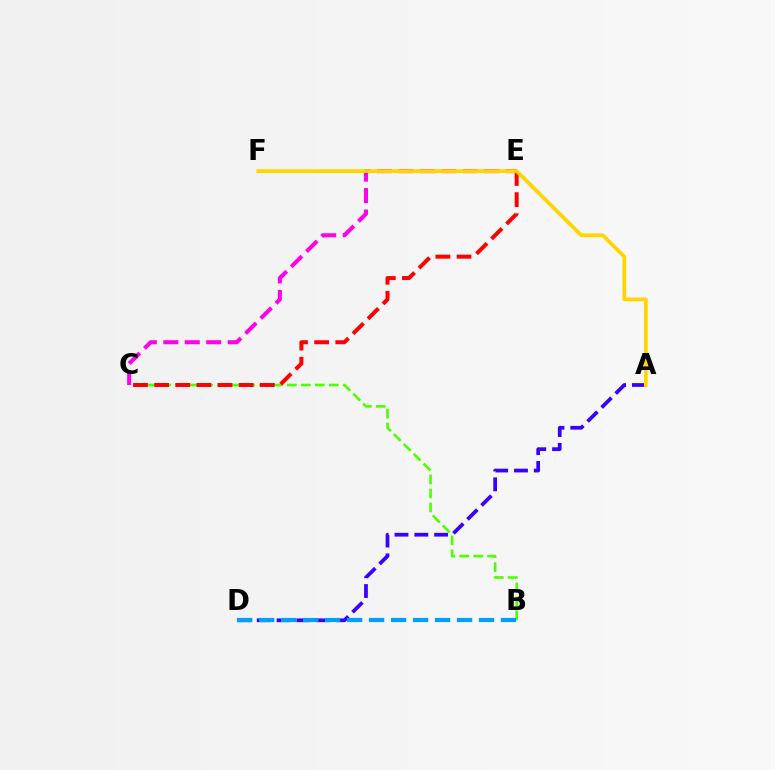{('B', 'C'): [{'color': '#4fff00', 'line_style': 'dashed', 'thickness': 1.9}], ('C', 'E'): [{'color': '#ff0000', 'line_style': 'dashed', 'thickness': 2.87}, {'color': '#ff00ed', 'line_style': 'dashed', 'thickness': 2.91}], ('E', 'F'): [{'color': '#00ff86', 'line_style': 'dotted', 'thickness': 2.16}], ('A', 'D'): [{'color': '#3700ff', 'line_style': 'dashed', 'thickness': 2.69}], ('B', 'D'): [{'color': '#009eff', 'line_style': 'dashed', 'thickness': 2.99}], ('A', 'F'): [{'color': '#ffd500', 'line_style': 'solid', 'thickness': 2.7}]}